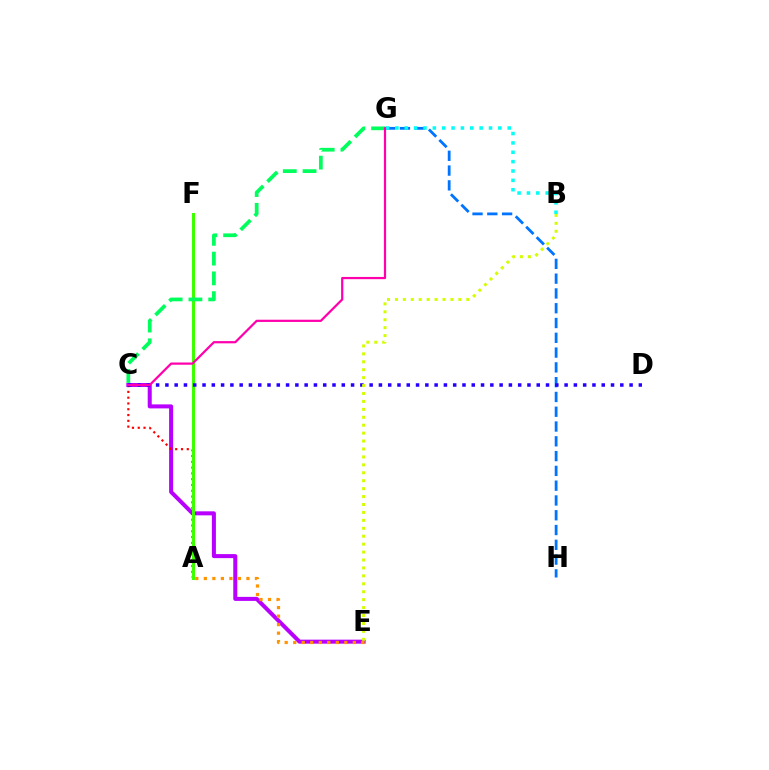{('G', 'H'): [{'color': '#0074ff', 'line_style': 'dashed', 'thickness': 2.01}], ('C', 'E'): [{'color': '#b900ff', 'line_style': 'solid', 'thickness': 2.89}], ('A', 'C'): [{'color': '#ff0000', 'line_style': 'dotted', 'thickness': 1.57}], ('A', 'E'): [{'color': '#ff9400', 'line_style': 'dotted', 'thickness': 2.32}], ('A', 'F'): [{'color': '#3dff00', 'line_style': 'solid', 'thickness': 2.17}], ('C', 'D'): [{'color': '#2500ff', 'line_style': 'dotted', 'thickness': 2.52}], ('B', 'G'): [{'color': '#00fff6', 'line_style': 'dotted', 'thickness': 2.54}], ('C', 'G'): [{'color': '#00ff5c', 'line_style': 'dashed', 'thickness': 2.68}, {'color': '#ff00ac', 'line_style': 'solid', 'thickness': 1.6}], ('B', 'E'): [{'color': '#d1ff00', 'line_style': 'dotted', 'thickness': 2.15}]}